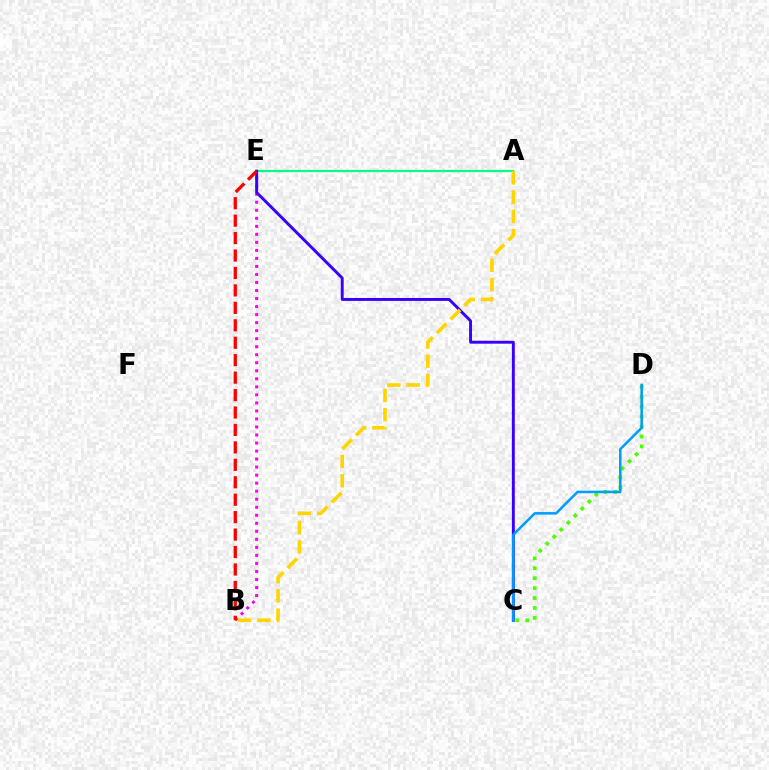{('B', 'E'): [{'color': '#ff00ed', 'line_style': 'dotted', 'thickness': 2.18}, {'color': '#ff0000', 'line_style': 'dashed', 'thickness': 2.37}], ('C', 'D'): [{'color': '#4fff00', 'line_style': 'dotted', 'thickness': 2.7}, {'color': '#009eff', 'line_style': 'solid', 'thickness': 1.83}], ('A', 'E'): [{'color': '#00ff86', 'line_style': 'solid', 'thickness': 1.58}], ('C', 'E'): [{'color': '#3700ff', 'line_style': 'solid', 'thickness': 2.11}], ('A', 'B'): [{'color': '#ffd500', 'line_style': 'dashed', 'thickness': 2.62}]}